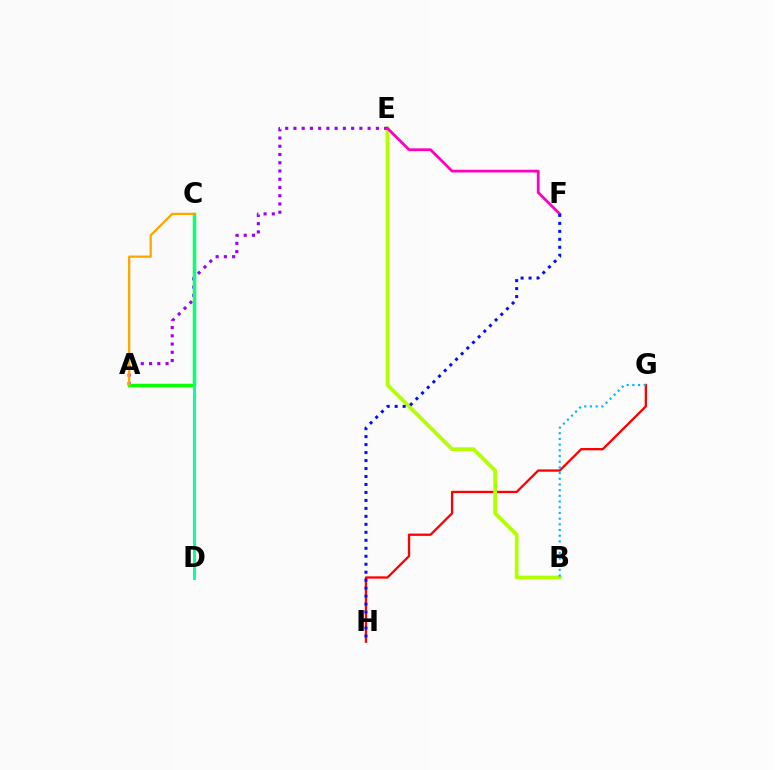{('G', 'H'): [{'color': '#ff0000', 'line_style': 'solid', 'thickness': 1.66}], ('B', 'E'): [{'color': '#b3ff00', 'line_style': 'solid', 'thickness': 2.69}], ('A', 'E'): [{'color': '#9b00ff', 'line_style': 'dotted', 'thickness': 2.24}], ('B', 'G'): [{'color': '#00b5ff', 'line_style': 'dotted', 'thickness': 1.55}], ('E', 'F'): [{'color': '#ff00bd', 'line_style': 'solid', 'thickness': 1.99}], ('F', 'H'): [{'color': '#0010ff', 'line_style': 'dotted', 'thickness': 2.17}], ('A', 'C'): [{'color': '#08ff00', 'line_style': 'solid', 'thickness': 2.51}, {'color': '#ffa500', 'line_style': 'solid', 'thickness': 1.64}], ('C', 'D'): [{'color': '#00ff9d', 'line_style': 'solid', 'thickness': 2.07}]}